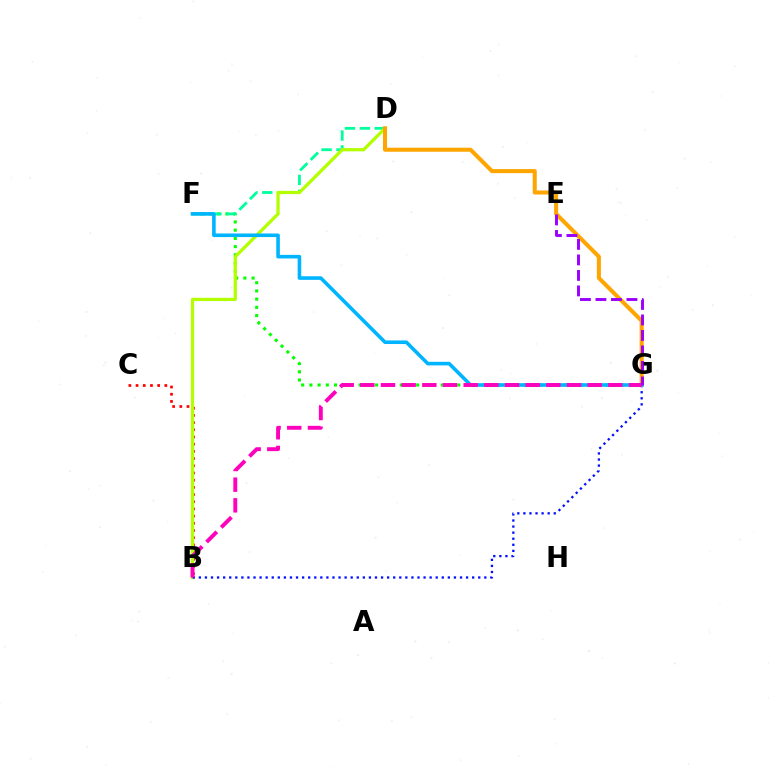{('B', 'C'): [{'color': '#ff0000', 'line_style': 'dotted', 'thickness': 1.96}], ('F', 'G'): [{'color': '#08ff00', 'line_style': 'dotted', 'thickness': 2.23}, {'color': '#00b5ff', 'line_style': 'solid', 'thickness': 2.59}], ('D', 'F'): [{'color': '#00ff9d', 'line_style': 'dashed', 'thickness': 2.03}], ('B', 'D'): [{'color': '#b3ff00', 'line_style': 'solid', 'thickness': 2.34}], ('B', 'G'): [{'color': '#0010ff', 'line_style': 'dotted', 'thickness': 1.65}, {'color': '#ff00bd', 'line_style': 'dashed', 'thickness': 2.81}], ('D', 'G'): [{'color': '#ffa500', 'line_style': 'solid', 'thickness': 2.9}], ('E', 'G'): [{'color': '#9b00ff', 'line_style': 'dashed', 'thickness': 2.11}]}